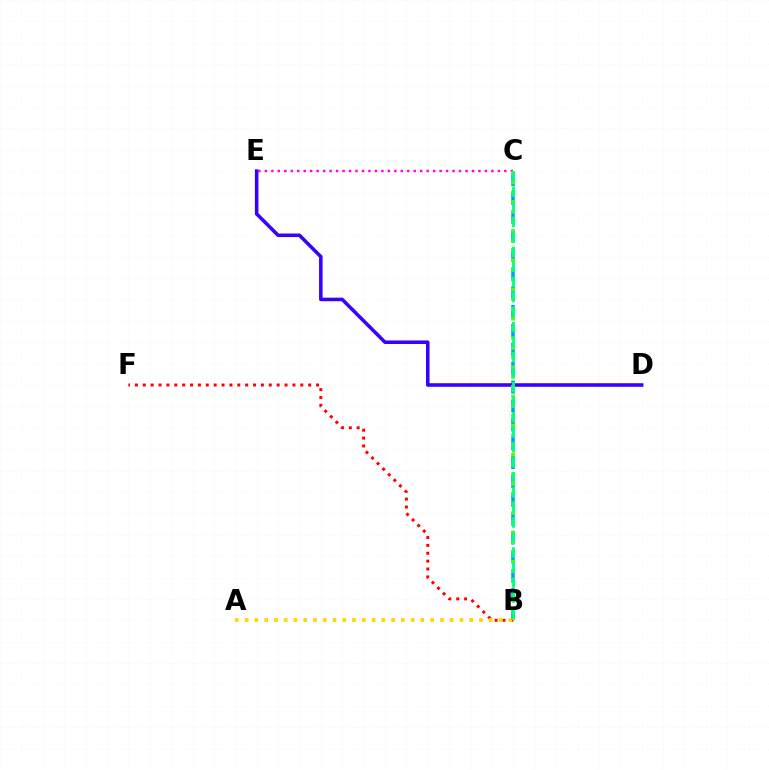{('B', 'F'): [{'color': '#ff0000', 'line_style': 'dotted', 'thickness': 2.14}], ('A', 'B'): [{'color': '#ffd500', 'line_style': 'dotted', 'thickness': 2.65}], ('B', 'C'): [{'color': '#009eff', 'line_style': 'dashed', 'thickness': 2.56}, {'color': '#4fff00', 'line_style': 'dotted', 'thickness': 2.64}, {'color': '#00ff86', 'line_style': 'dashed', 'thickness': 2.04}], ('C', 'E'): [{'color': '#ff00ed', 'line_style': 'dotted', 'thickness': 1.76}], ('D', 'E'): [{'color': '#3700ff', 'line_style': 'solid', 'thickness': 2.55}]}